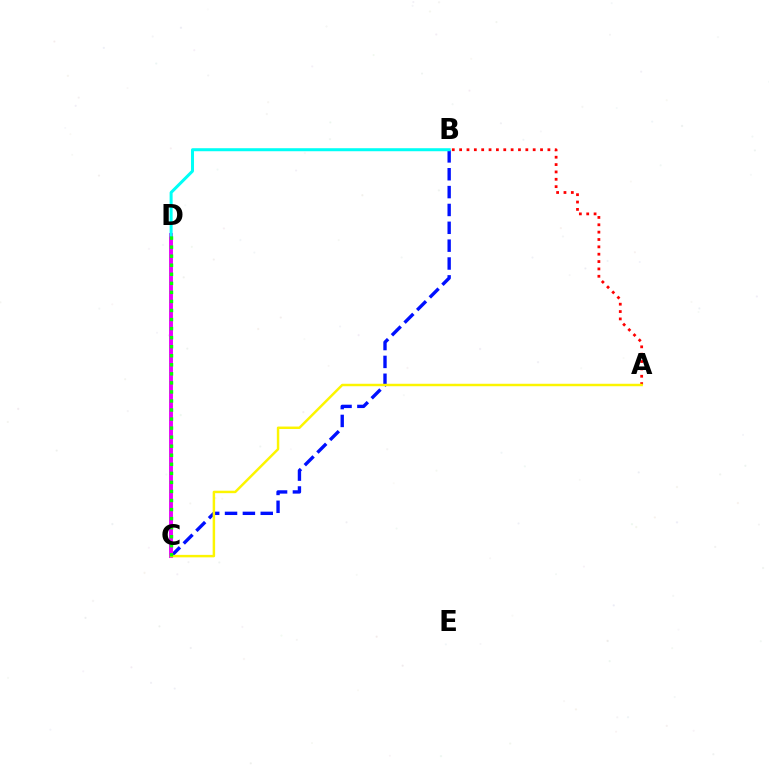{('B', 'C'): [{'color': '#0010ff', 'line_style': 'dashed', 'thickness': 2.43}], ('A', 'B'): [{'color': '#ff0000', 'line_style': 'dotted', 'thickness': 2.0}], ('C', 'D'): [{'color': '#ee00ff', 'line_style': 'solid', 'thickness': 2.83}, {'color': '#08ff00', 'line_style': 'dotted', 'thickness': 2.46}], ('B', 'D'): [{'color': '#00fff6', 'line_style': 'solid', 'thickness': 2.17}], ('A', 'C'): [{'color': '#fcf500', 'line_style': 'solid', 'thickness': 1.77}]}